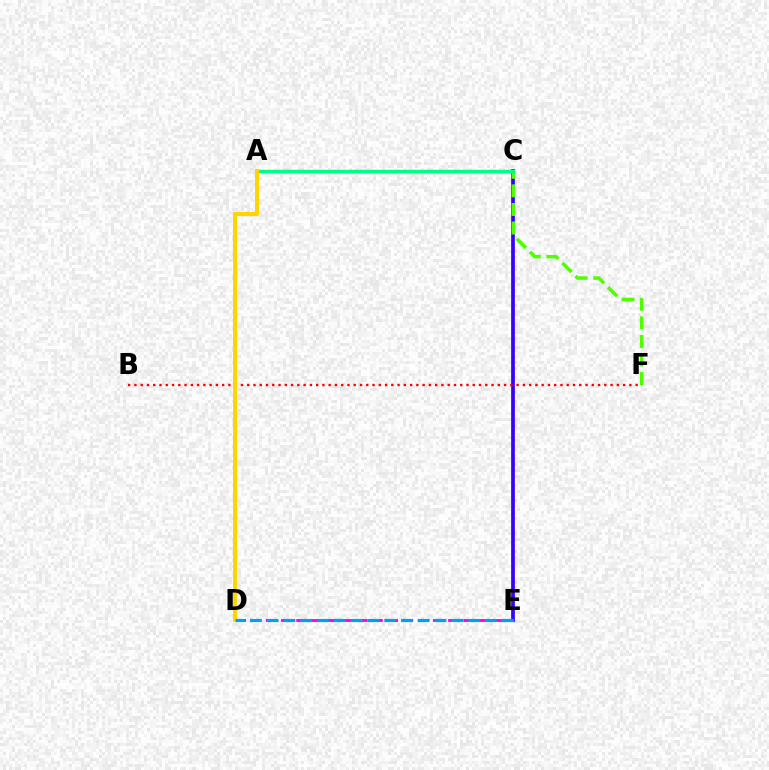{('C', 'E'): [{'color': '#3700ff', 'line_style': 'solid', 'thickness': 2.68}], ('C', 'F'): [{'color': '#4fff00', 'line_style': 'dashed', 'thickness': 2.52}], ('A', 'C'): [{'color': '#00ff86', 'line_style': 'solid', 'thickness': 2.48}], ('D', 'E'): [{'color': '#ff00ed', 'line_style': 'dashed', 'thickness': 2.06}, {'color': '#009eff', 'line_style': 'dashed', 'thickness': 2.28}], ('B', 'F'): [{'color': '#ff0000', 'line_style': 'dotted', 'thickness': 1.7}], ('A', 'D'): [{'color': '#ffd500', 'line_style': 'solid', 'thickness': 2.92}]}